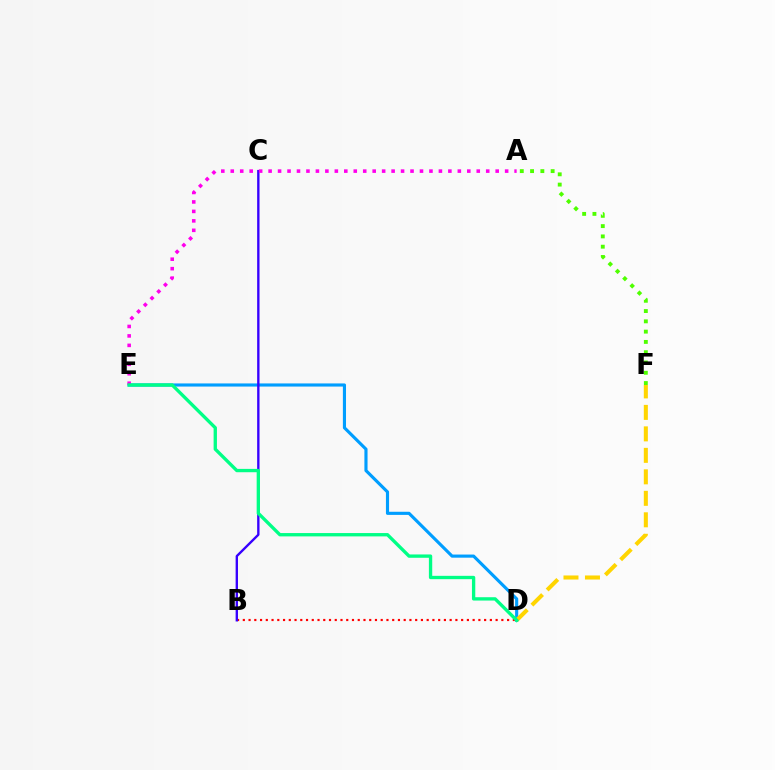{('D', 'E'): [{'color': '#009eff', 'line_style': 'solid', 'thickness': 2.25}, {'color': '#00ff86', 'line_style': 'solid', 'thickness': 2.4}], ('B', 'D'): [{'color': '#ff0000', 'line_style': 'dotted', 'thickness': 1.56}], ('B', 'C'): [{'color': '#3700ff', 'line_style': 'solid', 'thickness': 1.7}], ('D', 'F'): [{'color': '#ffd500', 'line_style': 'dashed', 'thickness': 2.92}], ('A', 'F'): [{'color': '#4fff00', 'line_style': 'dotted', 'thickness': 2.79}], ('A', 'E'): [{'color': '#ff00ed', 'line_style': 'dotted', 'thickness': 2.57}]}